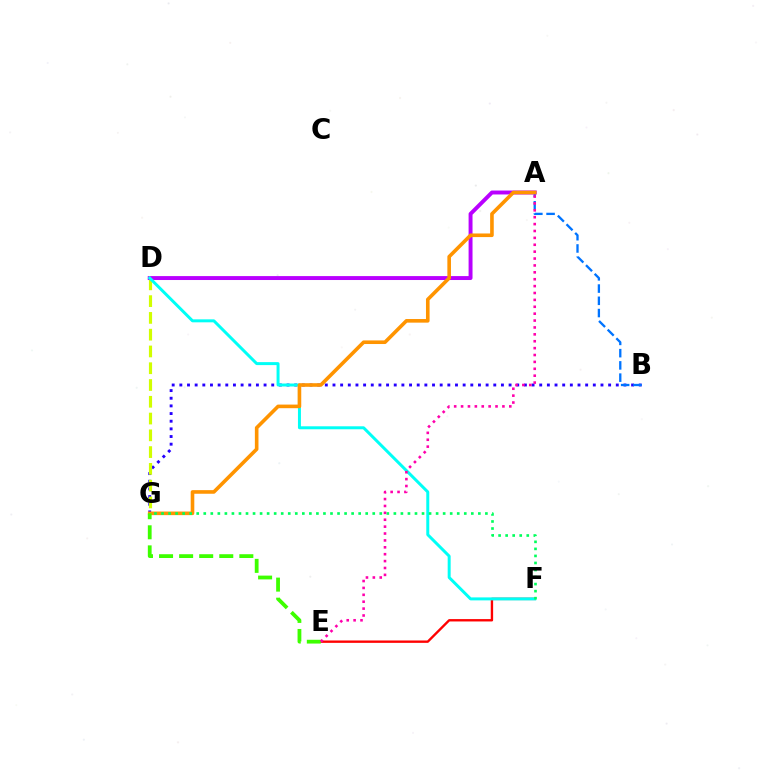{('B', 'G'): [{'color': '#2500ff', 'line_style': 'dotted', 'thickness': 2.08}], ('D', 'G'): [{'color': '#d1ff00', 'line_style': 'dashed', 'thickness': 2.28}], ('A', 'B'): [{'color': '#0074ff', 'line_style': 'dashed', 'thickness': 1.66}], ('E', 'F'): [{'color': '#ff0000', 'line_style': 'solid', 'thickness': 1.71}], ('A', 'D'): [{'color': '#b900ff', 'line_style': 'solid', 'thickness': 2.83}], ('D', 'F'): [{'color': '#00fff6', 'line_style': 'solid', 'thickness': 2.14}], ('A', 'G'): [{'color': '#ff9400', 'line_style': 'solid', 'thickness': 2.6}], ('E', 'G'): [{'color': '#3dff00', 'line_style': 'dashed', 'thickness': 2.73}], ('F', 'G'): [{'color': '#00ff5c', 'line_style': 'dotted', 'thickness': 1.91}], ('A', 'E'): [{'color': '#ff00ac', 'line_style': 'dotted', 'thickness': 1.87}]}